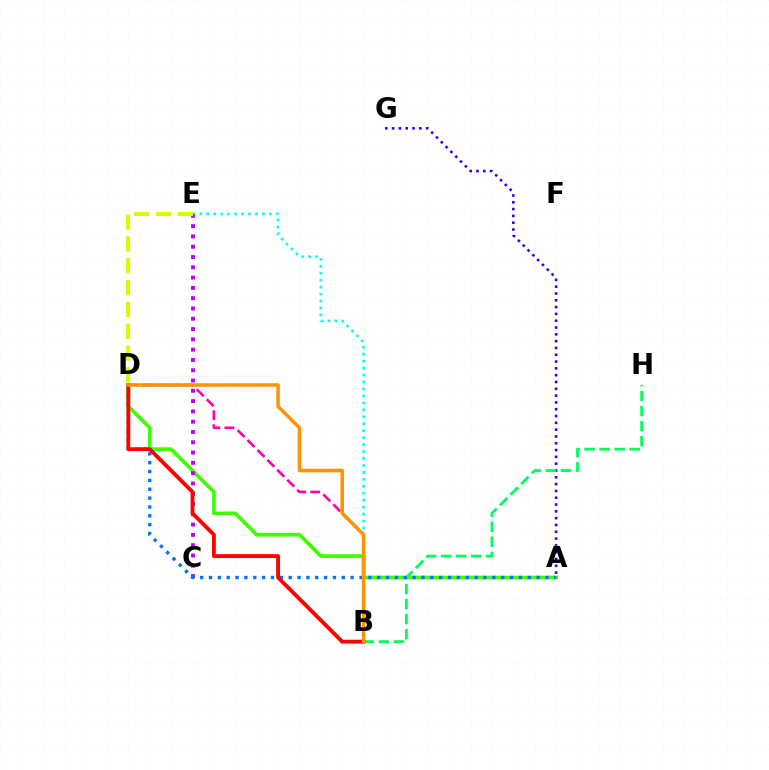{('A', 'G'): [{'color': '#2500ff', 'line_style': 'dotted', 'thickness': 1.85}], ('B', 'H'): [{'color': '#00ff5c', 'line_style': 'dashed', 'thickness': 2.04}], ('B', 'E'): [{'color': '#00fff6', 'line_style': 'dotted', 'thickness': 1.89}], ('A', 'D'): [{'color': '#3dff00', 'line_style': 'solid', 'thickness': 2.65}, {'color': '#0074ff', 'line_style': 'dotted', 'thickness': 2.41}], ('C', 'E'): [{'color': '#b900ff', 'line_style': 'dotted', 'thickness': 2.8}], ('D', 'E'): [{'color': '#d1ff00', 'line_style': 'dashed', 'thickness': 2.97}], ('B', 'D'): [{'color': '#ff00ac', 'line_style': 'dashed', 'thickness': 1.91}, {'color': '#ff0000', 'line_style': 'solid', 'thickness': 2.77}, {'color': '#ff9400', 'line_style': 'solid', 'thickness': 2.55}]}